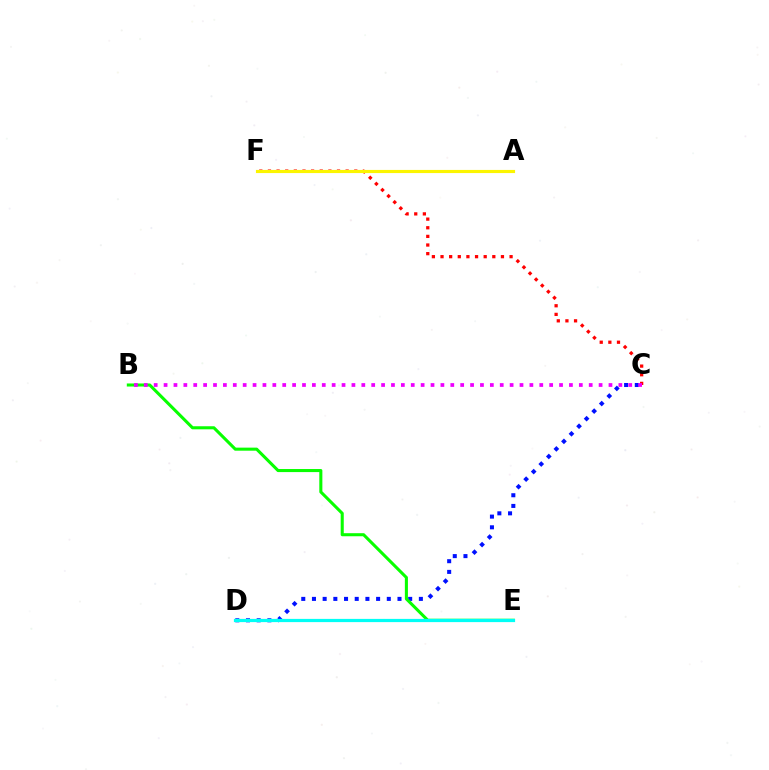{('C', 'F'): [{'color': '#ff0000', 'line_style': 'dotted', 'thickness': 2.35}], ('C', 'D'): [{'color': '#0010ff', 'line_style': 'dotted', 'thickness': 2.9}], ('B', 'E'): [{'color': '#08ff00', 'line_style': 'solid', 'thickness': 2.21}], ('B', 'C'): [{'color': '#ee00ff', 'line_style': 'dotted', 'thickness': 2.69}], ('D', 'E'): [{'color': '#00fff6', 'line_style': 'solid', 'thickness': 2.32}], ('A', 'F'): [{'color': '#fcf500', 'line_style': 'solid', 'thickness': 2.26}]}